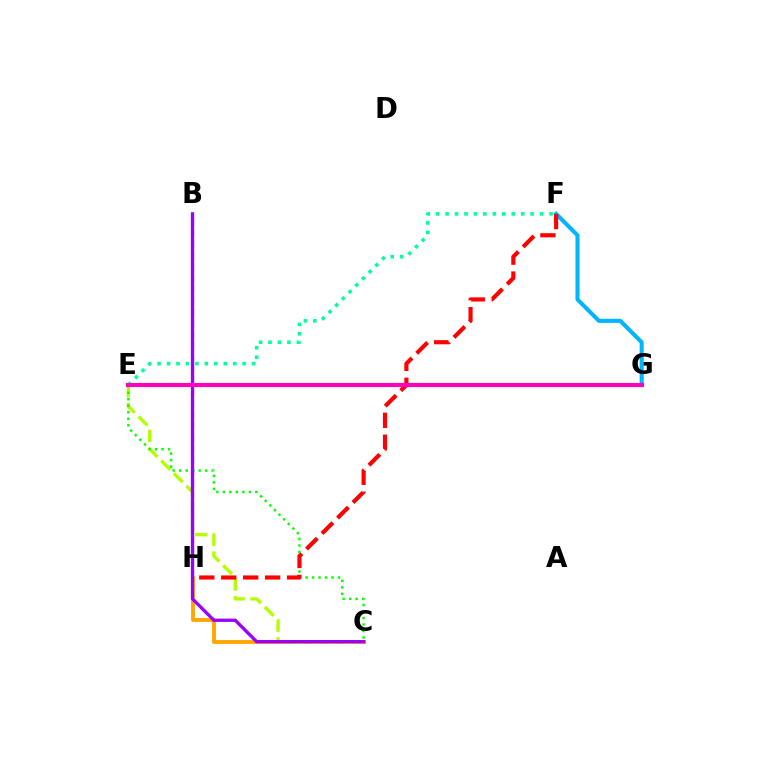{('B', 'H'): [{'color': '#0010ff', 'line_style': 'dashed', 'thickness': 1.54}], ('F', 'G'): [{'color': '#00b5ff', 'line_style': 'solid', 'thickness': 2.92}], ('C', 'H'): [{'color': '#ffa500', 'line_style': 'solid', 'thickness': 2.77}], ('C', 'E'): [{'color': '#b3ff00', 'line_style': 'dashed', 'thickness': 2.43}, {'color': '#08ff00', 'line_style': 'dotted', 'thickness': 1.77}], ('F', 'H'): [{'color': '#ff0000', 'line_style': 'dashed', 'thickness': 2.98}], ('E', 'F'): [{'color': '#00ff9d', 'line_style': 'dotted', 'thickness': 2.57}], ('B', 'C'): [{'color': '#9b00ff', 'line_style': 'solid', 'thickness': 2.38}], ('E', 'G'): [{'color': '#ff00bd', 'line_style': 'solid', 'thickness': 2.97}]}